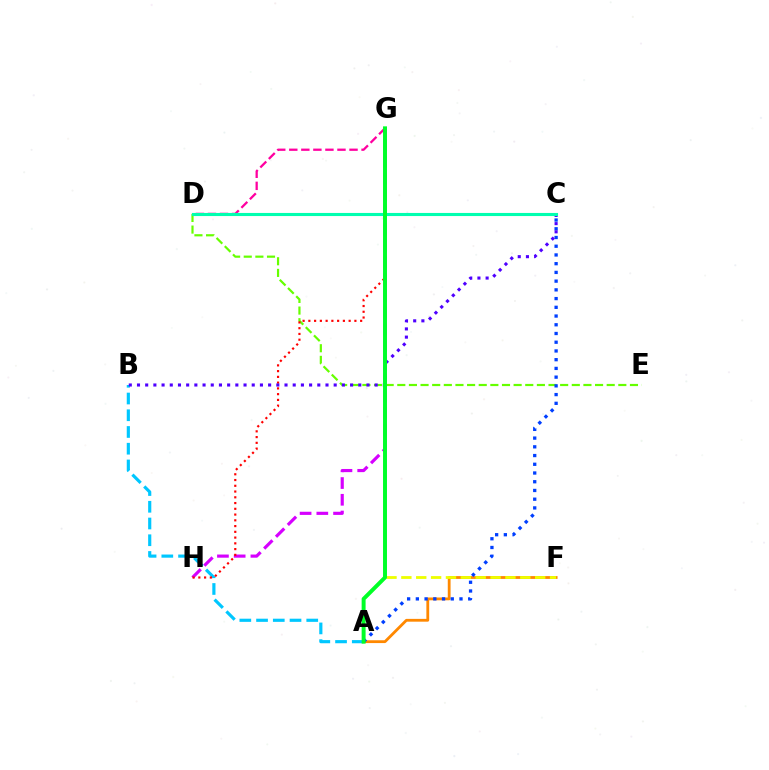{('D', 'E'): [{'color': '#66ff00', 'line_style': 'dashed', 'thickness': 1.58}], ('G', 'H'): [{'color': '#d600ff', 'line_style': 'dashed', 'thickness': 2.27}, {'color': '#ff0000', 'line_style': 'dotted', 'thickness': 1.56}], ('A', 'B'): [{'color': '#00c7ff', 'line_style': 'dashed', 'thickness': 2.27}], ('A', 'F'): [{'color': '#ff8800', 'line_style': 'solid', 'thickness': 2.02}, {'color': '#eeff00', 'line_style': 'dashed', 'thickness': 2.02}], ('A', 'C'): [{'color': '#003fff', 'line_style': 'dotted', 'thickness': 2.37}], ('D', 'G'): [{'color': '#ff00a0', 'line_style': 'dashed', 'thickness': 1.64}], ('B', 'C'): [{'color': '#4f00ff', 'line_style': 'dotted', 'thickness': 2.23}], ('C', 'D'): [{'color': '#00ffaf', 'line_style': 'solid', 'thickness': 2.23}], ('A', 'G'): [{'color': '#00ff27', 'line_style': 'solid', 'thickness': 2.84}]}